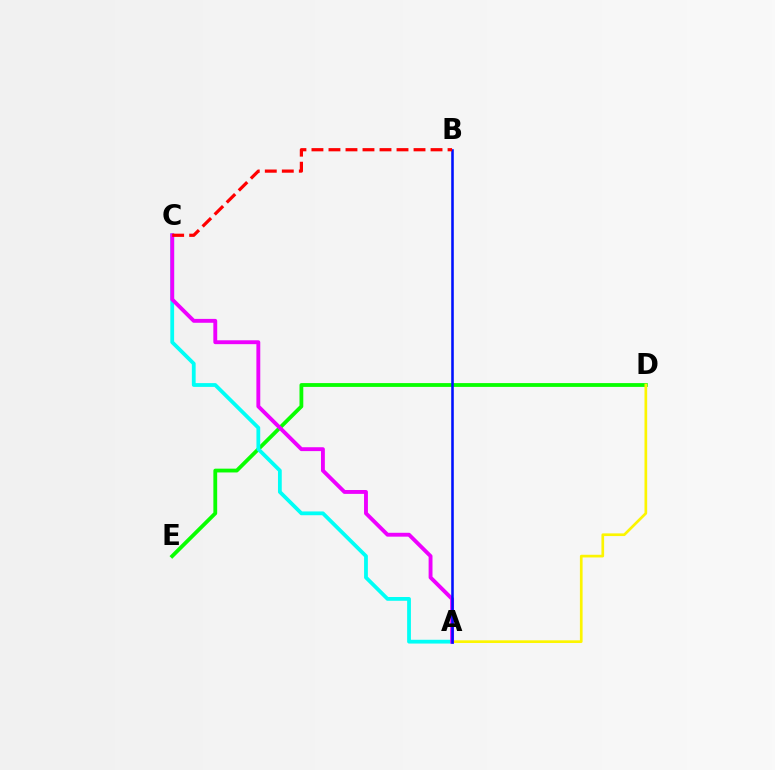{('D', 'E'): [{'color': '#08ff00', 'line_style': 'solid', 'thickness': 2.74}], ('A', 'D'): [{'color': '#fcf500', 'line_style': 'solid', 'thickness': 1.93}], ('A', 'C'): [{'color': '#00fff6', 'line_style': 'solid', 'thickness': 2.72}, {'color': '#ee00ff', 'line_style': 'solid', 'thickness': 2.79}], ('A', 'B'): [{'color': '#0010ff', 'line_style': 'solid', 'thickness': 1.85}], ('B', 'C'): [{'color': '#ff0000', 'line_style': 'dashed', 'thickness': 2.31}]}